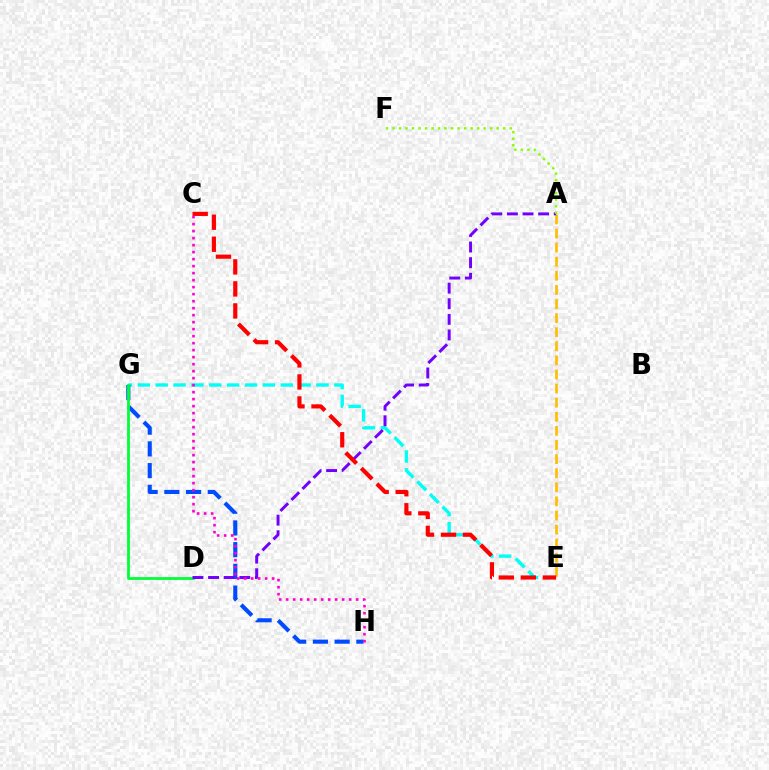{('E', 'G'): [{'color': '#00fff6', 'line_style': 'dashed', 'thickness': 2.43}], ('A', 'E'): [{'color': '#ffbd00', 'line_style': 'dashed', 'thickness': 1.92}], ('G', 'H'): [{'color': '#004bff', 'line_style': 'dashed', 'thickness': 2.95}], ('D', 'G'): [{'color': '#00ff39', 'line_style': 'solid', 'thickness': 2.02}], ('A', 'D'): [{'color': '#7200ff', 'line_style': 'dashed', 'thickness': 2.12}], ('C', 'E'): [{'color': '#ff0000', 'line_style': 'dashed', 'thickness': 2.99}], ('C', 'H'): [{'color': '#ff00cf', 'line_style': 'dotted', 'thickness': 1.9}], ('A', 'F'): [{'color': '#84ff00', 'line_style': 'dotted', 'thickness': 1.77}]}